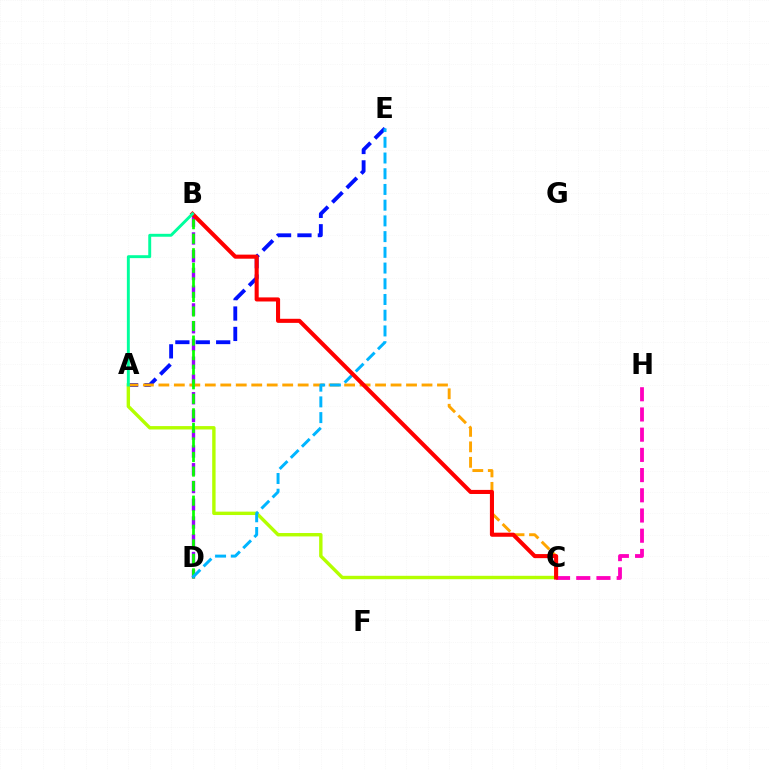{('B', 'D'): [{'color': '#9b00ff', 'line_style': 'dashed', 'thickness': 2.41}, {'color': '#08ff00', 'line_style': 'dashed', 'thickness': 1.98}], ('A', 'E'): [{'color': '#0010ff', 'line_style': 'dashed', 'thickness': 2.77}], ('A', 'C'): [{'color': '#b3ff00', 'line_style': 'solid', 'thickness': 2.44}, {'color': '#ffa500', 'line_style': 'dashed', 'thickness': 2.1}], ('C', 'H'): [{'color': '#ff00bd', 'line_style': 'dashed', 'thickness': 2.75}], ('D', 'E'): [{'color': '#00b5ff', 'line_style': 'dashed', 'thickness': 2.14}], ('B', 'C'): [{'color': '#ff0000', 'line_style': 'solid', 'thickness': 2.94}], ('A', 'B'): [{'color': '#00ff9d', 'line_style': 'solid', 'thickness': 2.1}]}